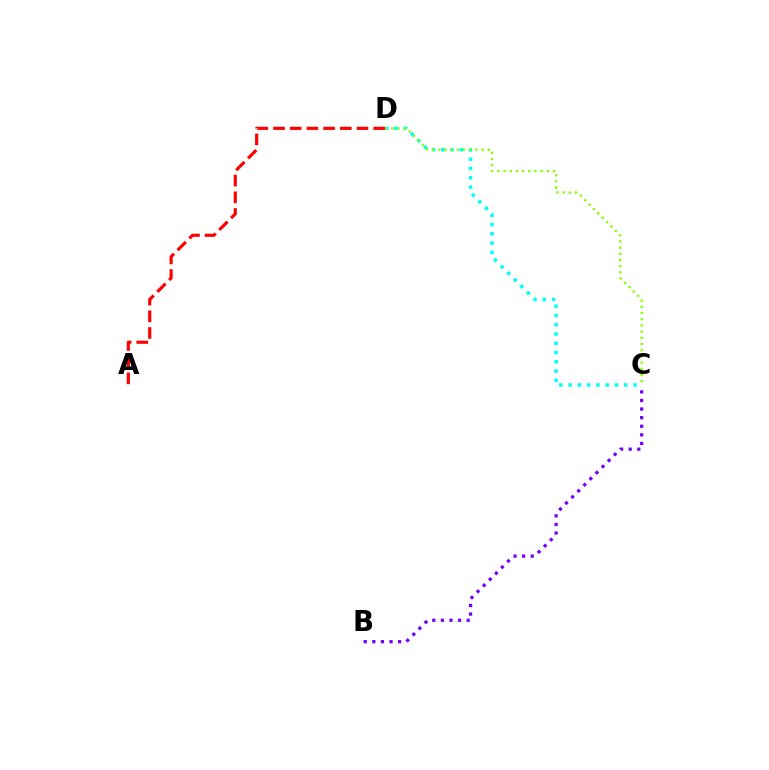{('C', 'D'): [{'color': '#00fff6', 'line_style': 'dotted', 'thickness': 2.52}, {'color': '#84ff00', 'line_style': 'dotted', 'thickness': 1.68}], ('B', 'C'): [{'color': '#7200ff', 'line_style': 'dotted', 'thickness': 2.34}], ('A', 'D'): [{'color': '#ff0000', 'line_style': 'dashed', 'thickness': 2.27}]}